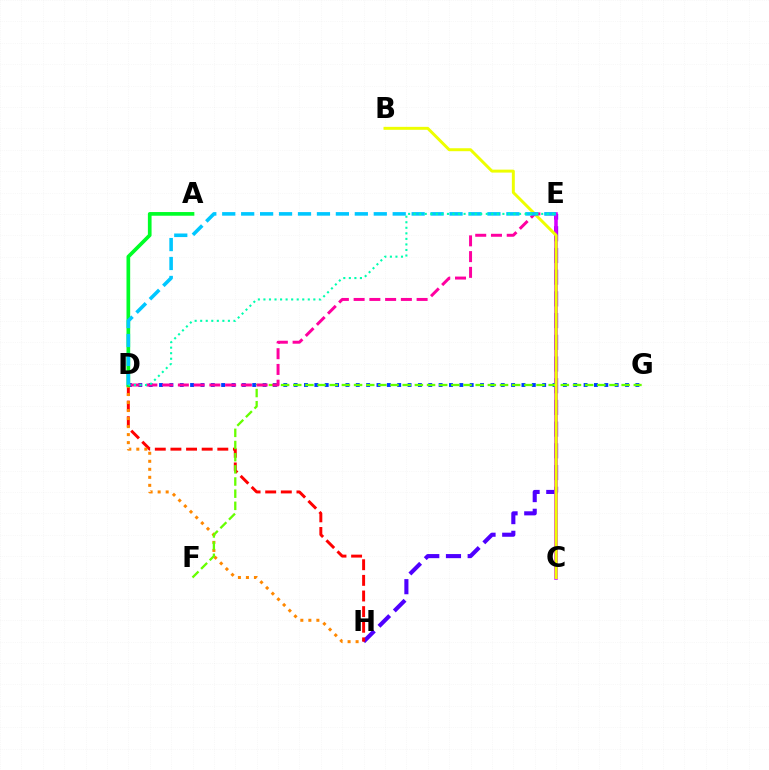{('E', 'H'): [{'color': '#4f00ff', 'line_style': 'dashed', 'thickness': 2.95}], ('D', 'H'): [{'color': '#ff0000', 'line_style': 'dashed', 'thickness': 2.12}, {'color': '#ff8800', 'line_style': 'dotted', 'thickness': 2.18}], ('C', 'E'): [{'color': '#d600ff', 'line_style': 'solid', 'thickness': 2.56}], ('D', 'G'): [{'color': '#003fff', 'line_style': 'dotted', 'thickness': 2.81}], ('A', 'D'): [{'color': '#00ff27', 'line_style': 'solid', 'thickness': 2.65}], ('F', 'G'): [{'color': '#66ff00', 'line_style': 'dashed', 'thickness': 1.65}], ('B', 'C'): [{'color': '#eeff00', 'line_style': 'solid', 'thickness': 2.13}], ('D', 'E'): [{'color': '#ff00a0', 'line_style': 'dashed', 'thickness': 2.14}, {'color': '#00c7ff', 'line_style': 'dashed', 'thickness': 2.57}, {'color': '#00ffaf', 'line_style': 'dotted', 'thickness': 1.51}]}